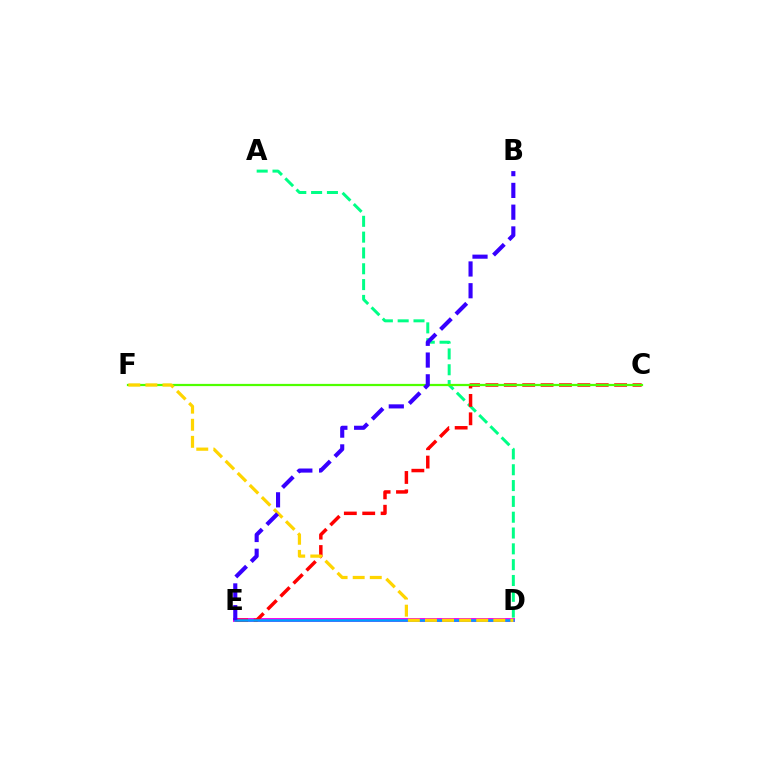{('A', 'D'): [{'color': '#00ff86', 'line_style': 'dashed', 'thickness': 2.15}], ('D', 'E'): [{'color': '#ff00ed', 'line_style': 'solid', 'thickness': 2.84}, {'color': '#009eff', 'line_style': 'solid', 'thickness': 1.83}], ('C', 'E'): [{'color': '#ff0000', 'line_style': 'dashed', 'thickness': 2.5}], ('C', 'F'): [{'color': '#4fff00', 'line_style': 'solid', 'thickness': 1.6}], ('D', 'F'): [{'color': '#ffd500', 'line_style': 'dashed', 'thickness': 2.32}], ('B', 'E'): [{'color': '#3700ff', 'line_style': 'dashed', 'thickness': 2.96}]}